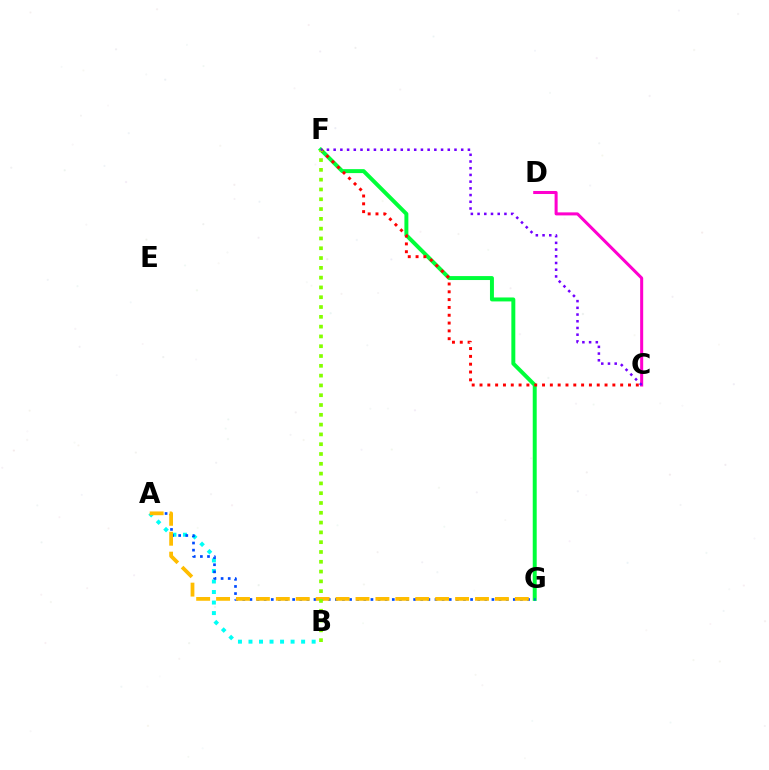{('F', 'G'): [{'color': '#00ff39', 'line_style': 'solid', 'thickness': 2.85}], ('C', 'F'): [{'color': '#ff0000', 'line_style': 'dotted', 'thickness': 2.12}, {'color': '#7200ff', 'line_style': 'dotted', 'thickness': 1.82}], ('A', 'B'): [{'color': '#00fff6', 'line_style': 'dotted', 'thickness': 2.86}], ('A', 'G'): [{'color': '#004bff', 'line_style': 'dotted', 'thickness': 1.93}, {'color': '#ffbd00', 'line_style': 'dashed', 'thickness': 2.71}], ('C', 'D'): [{'color': '#ff00cf', 'line_style': 'solid', 'thickness': 2.18}], ('B', 'F'): [{'color': '#84ff00', 'line_style': 'dotted', 'thickness': 2.66}]}